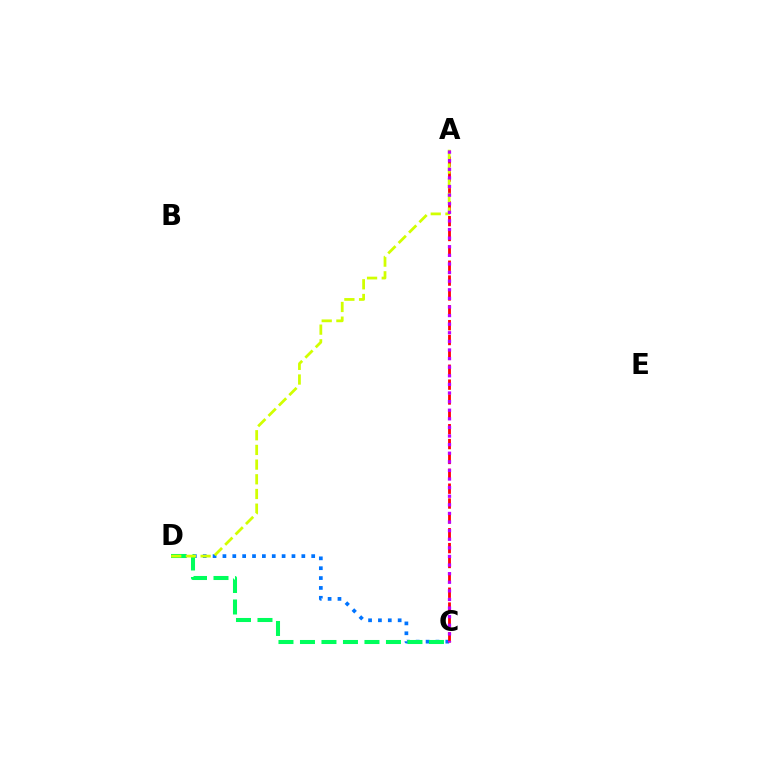{('C', 'D'): [{'color': '#0074ff', 'line_style': 'dotted', 'thickness': 2.68}, {'color': '#00ff5c', 'line_style': 'dashed', 'thickness': 2.92}], ('A', 'C'): [{'color': '#ff0000', 'line_style': 'dashed', 'thickness': 2.02}, {'color': '#b900ff', 'line_style': 'dotted', 'thickness': 2.34}], ('A', 'D'): [{'color': '#d1ff00', 'line_style': 'dashed', 'thickness': 2.0}]}